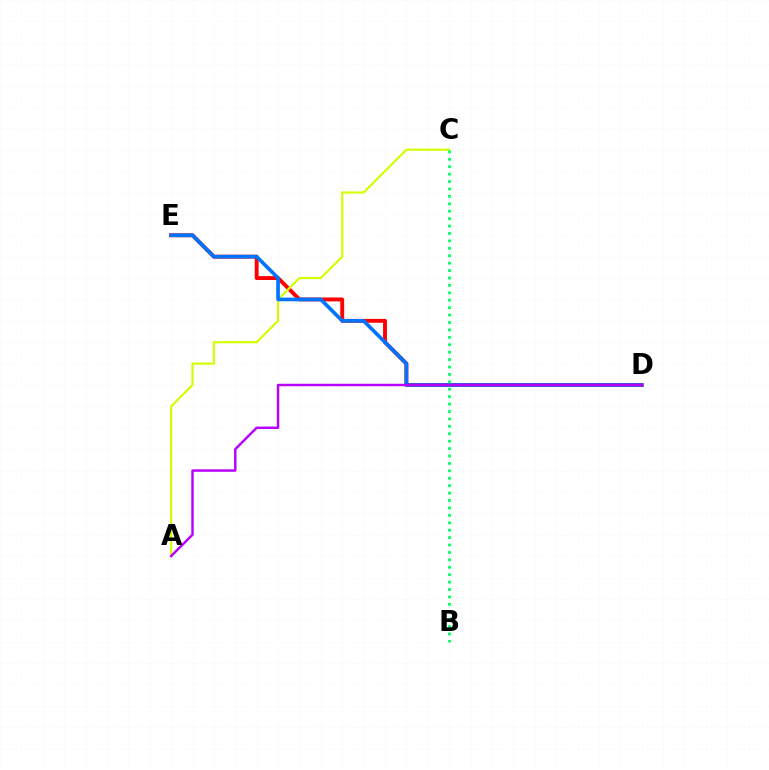{('D', 'E'): [{'color': '#ff0000', 'line_style': 'solid', 'thickness': 2.8}, {'color': '#0074ff', 'line_style': 'solid', 'thickness': 2.64}], ('A', 'C'): [{'color': '#d1ff00', 'line_style': 'solid', 'thickness': 1.56}], ('A', 'D'): [{'color': '#b900ff', 'line_style': 'solid', 'thickness': 1.77}], ('B', 'C'): [{'color': '#00ff5c', 'line_style': 'dotted', 'thickness': 2.02}]}